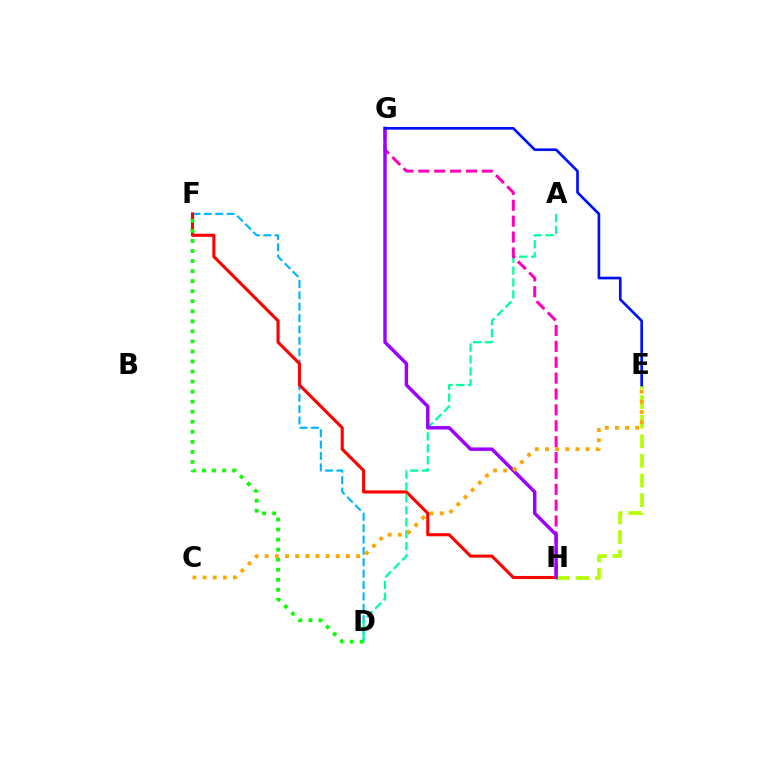{('D', 'F'): [{'color': '#00b5ff', 'line_style': 'dashed', 'thickness': 1.55}, {'color': '#08ff00', 'line_style': 'dotted', 'thickness': 2.73}], ('F', 'H'): [{'color': '#ff0000', 'line_style': 'solid', 'thickness': 2.23}], ('E', 'H'): [{'color': '#b3ff00', 'line_style': 'dashed', 'thickness': 2.67}], ('A', 'D'): [{'color': '#00ff9d', 'line_style': 'dashed', 'thickness': 1.62}], ('G', 'H'): [{'color': '#ff00bd', 'line_style': 'dashed', 'thickness': 2.16}, {'color': '#9b00ff', 'line_style': 'solid', 'thickness': 2.47}], ('E', 'G'): [{'color': '#0010ff', 'line_style': 'solid', 'thickness': 1.92}], ('C', 'E'): [{'color': '#ffa500', 'line_style': 'dotted', 'thickness': 2.76}]}